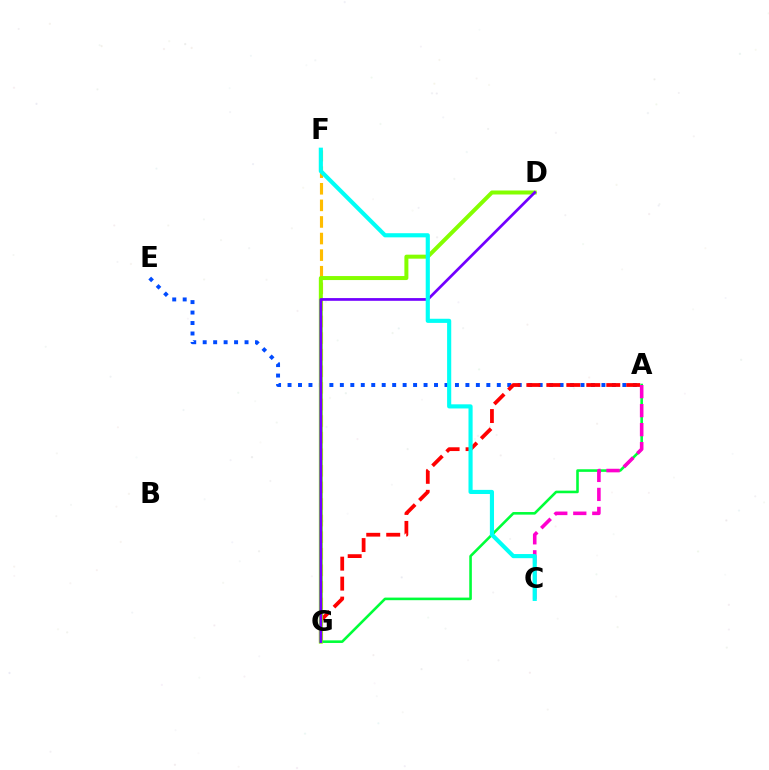{('A', 'E'): [{'color': '#004bff', 'line_style': 'dotted', 'thickness': 2.84}], ('A', 'G'): [{'color': '#ff0000', 'line_style': 'dashed', 'thickness': 2.71}, {'color': '#00ff39', 'line_style': 'solid', 'thickness': 1.87}], ('F', 'G'): [{'color': '#ffbd00', 'line_style': 'dashed', 'thickness': 2.25}], ('D', 'G'): [{'color': '#84ff00', 'line_style': 'solid', 'thickness': 2.88}, {'color': '#7200ff', 'line_style': 'solid', 'thickness': 1.95}], ('A', 'C'): [{'color': '#ff00cf', 'line_style': 'dashed', 'thickness': 2.58}], ('C', 'F'): [{'color': '#00fff6', 'line_style': 'solid', 'thickness': 2.98}]}